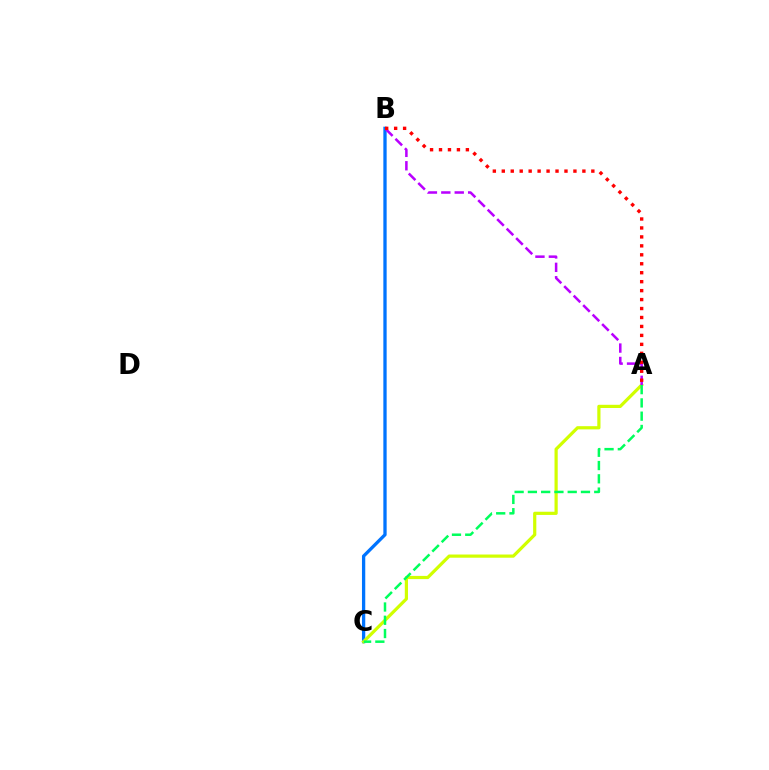{('B', 'C'): [{'color': '#0074ff', 'line_style': 'solid', 'thickness': 2.37}], ('A', 'C'): [{'color': '#d1ff00', 'line_style': 'solid', 'thickness': 2.3}, {'color': '#00ff5c', 'line_style': 'dashed', 'thickness': 1.8}], ('A', 'B'): [{'color': '#b900ff', 'line_style': 'dashed', 'thickness': 1.82}, {'color': '#ff0000', 'line_style': 'dotted', 'thickness': 2.43}]}